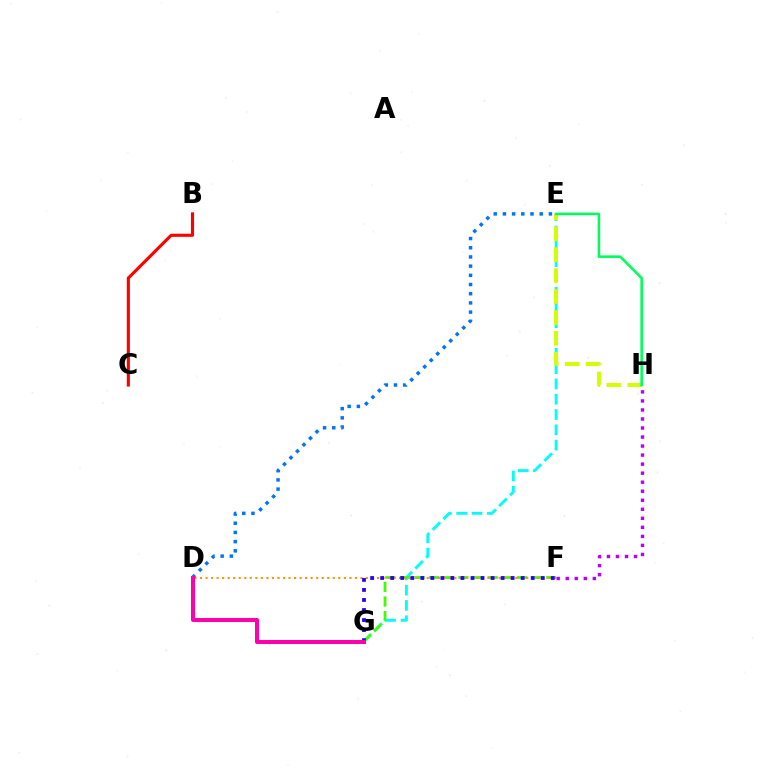{('B', 'C'): [{'color': '#ff0000', 'line_style': 'solid', 'thickness': 2.24}], ('E', 'G'): [{'color': '#00fff6', 'line_style': 'dashed', 'thickness': 2.08}], ('F', 'G'): [{'color': '#3dff00', 'line_style': 'dashed', 'thickness': 1.99}, {'color': '#2500ff', 'line_style': 'dotted', 'thickness': 2.73}], ('D', 'F'): [{'color': '#ff9400', 'line_style': 'dotted', 'thickness': 1.5}], ('E', 'H'): [{'color': '#d1ff00', 'line_style': 'dashed', 'thickness': 2.84}, {'color': '#00ff5c', 'line_style': 'solid', 'thickness': 1.86}], ('D', 'E'): [{'color': '#0074ff', 'line_style': 'dotted', 'thickness': 2.5}], ('D', 'G'): [{'color': '#ff00ac', 'line_style': 'solid', 'thickness': 2.87}], ('F', 'H'): [{'color': '#b900ff', 'line_style': 'dotted', 'thickness': 2.45}]}